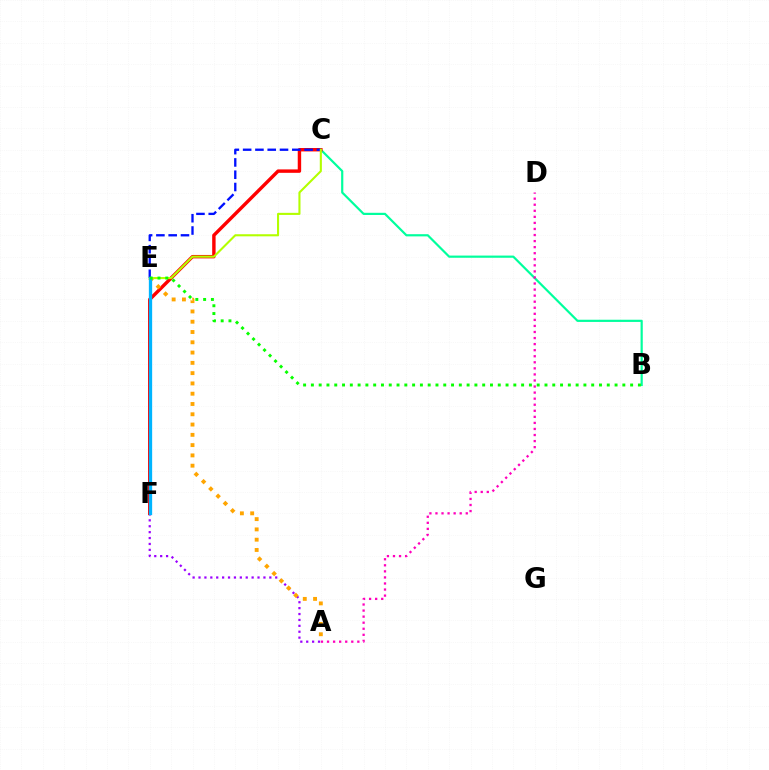{('B', 'C'): [{'color': '#00ff9d', 'line_style': 'solid', 'thickness': 1.58}], ('A', 'D'): [{'color': '#ff00bd', 'line_style': 'dotted', 'thickness': 1.65}], ('A', 'F'): [{'color': '#9b00ff', 'line_style': 'dotted', 'thickness': 1.6}], ('C', 'F'): [{'color': '#ff0000', 'line_style': 'solid', 'thickness': 2.46}], ('A', 'E'): [{'color': '#ffa500', 'line_style': 'dotted', 'thickness': 2.79}], ('C', 'E'): [{'color': '#0010ff', 'line_style': 'dashed', 'thickness': 1.67}, {'color': '#b3ff00', 'line_style': 'solid', 'thickness': 1.51}], ('E', 'F'): [{'color': '#00b5ff', 'line_style': 'solid', 'thickness': 2.37}], ('B', 'E'): [{'color': '#08ff00', 'line_style': 'dotted', 'thickness': 2.12}]}